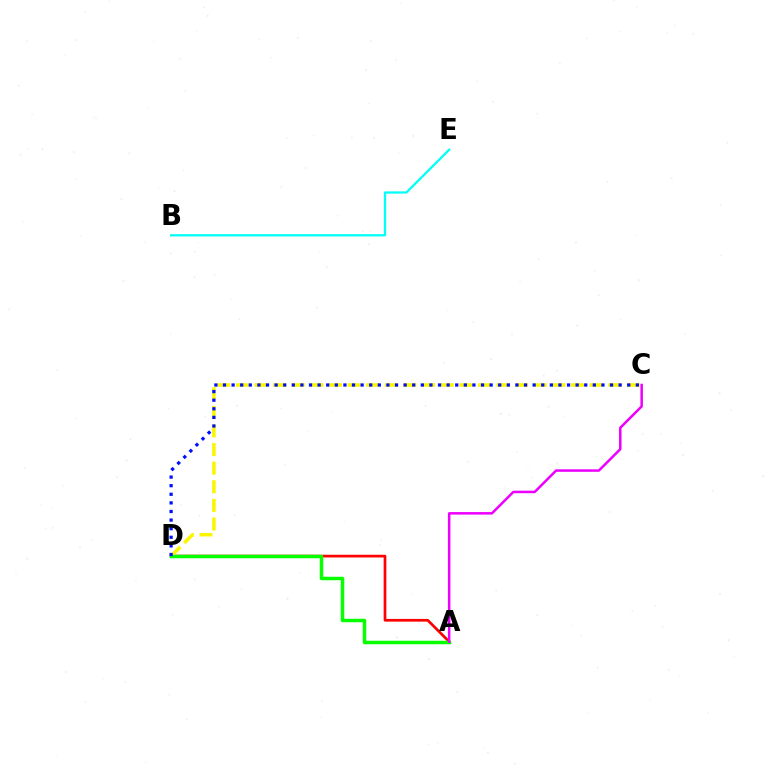{('A', 'D'): [{'color': '#ff0000', 'line_style': 'solid', 'thickness': 1.95}, {'color': '#08ff00', 'line_style': 'solid', 'thickness': 2.5}], ('C', 'D'): [{'color': '#fcf500', 'line_style': 'dashed', 'thickness': 2.53}, {'color': '#0010ff', 'line_style': 'dotted', 'thickness': 2.34}], ('A', 'C'): [{'color': '#ee00ff', 'line_style': 'solid', 'thickness': 1.81}], ('B', 'E'): [{'color': '#00fff6', 'line_style': 'solid', 'thickness': 1.63}]}